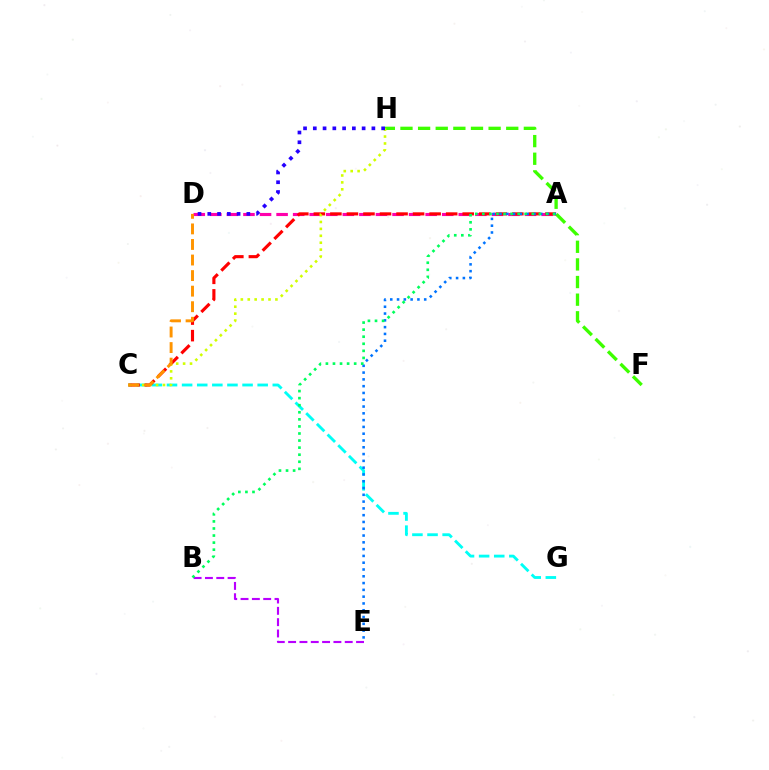{('F', 'H'): [{'color': '#3dff00', 'line_style': 'dashed', 'thickness': 2.39}], ('C', 'G'): [{'color': '#00fff6', 'line_style': 'dashed', 'thickness': 2.05}], ('A', 'D'): [{'color': '#ff00ac', 'line_style': 'dashed', 'thickness': 2.25}], ('A', 'C'): [{'color': '#ff0000', 'line_style': 'dashed', 'thickness': 2.25}], ('A', 'E'): [{'color': '#0074ff', 'line_style': 'dotted', 'thickness': 1.84}], ('B', 'E'): [{'color': '#b900ff', 'line_style': 'dashed', 'thickness': 1.54}], ('C', 'H'): [{'color': '#d1ff00', 'line_style': 'dotted', 'thickness': 1.88}], ('C', 'D'): [{'color': '#ff9400', 'line_style': 'dashed', 'thickness': 2.11}], ('D', 'H'): [{'color': '#2500ff', 'line_style': 'dotted', 'thickness': 2.65}], ('A', 'B'): [{'color': '#00ff5c', 'line_style': 'dotted', 'thickness': 1.92}]}